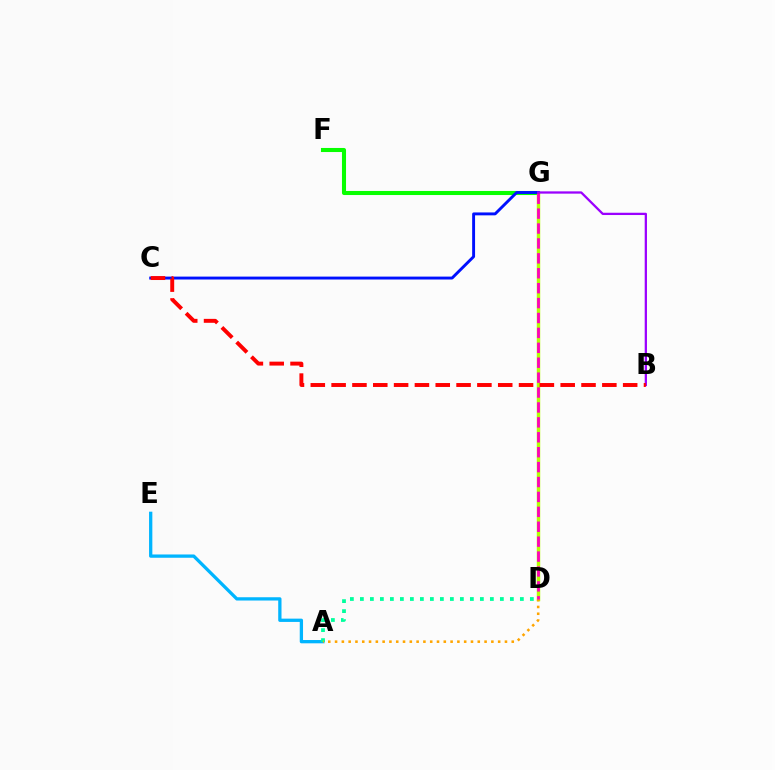{('A', 'E'): [{'color': '#00b5ff', 'line_style': 'solid', 'thickness': 2.37}], ('F', 'G'): [{'color': '#08ff00', 'line_style': 'solid', 'thickness': 2.93}], ('A', 'D'): [{'color': '#00ff9d', 'line_style': 'dotted', 'thickness': 2.72}, {'color': '#ffa500', 'line_style': 'dotted', 'thickness': 1.85}], ('D', 'G'): [{'color': '#b3ff00', 'line_style': 'solid', 'thickness': 2.48}, {'color': '#ff00bd', 'line_style': 'dashed', 'thickness': 2.03}], ('C', 'G'): [{'color': '#0010ff', 'line_style': 'solid', 'thickness': 2.09}], ('B', 'G'): [{'color': '#9b00ff', 'line_style': 'solid', 'thickness': 1.64}], ('B', 'C'): [{'color': '#ff0000', 'line_style': 'dashed', 'thickness': 2.83}]}